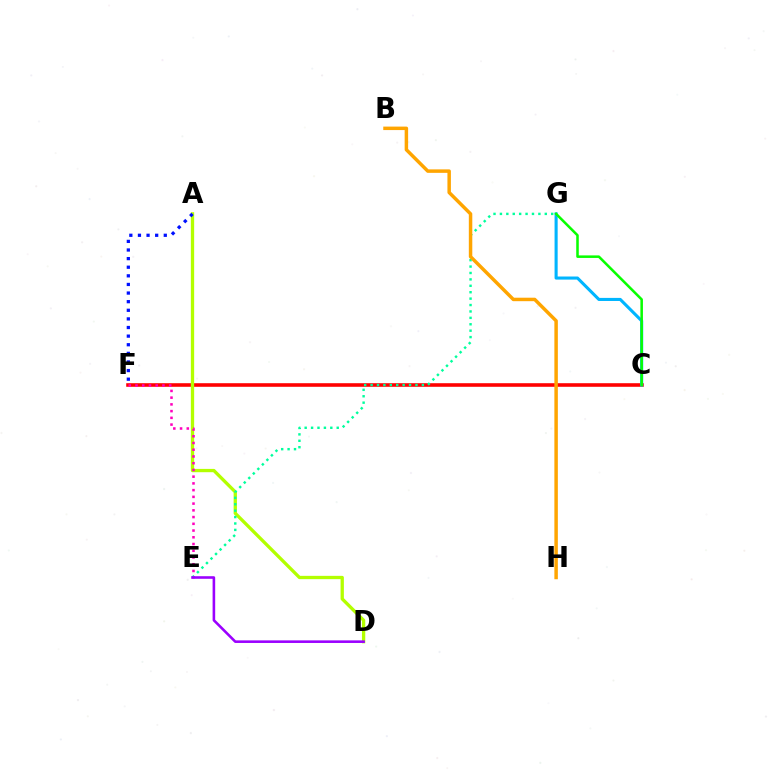{('C', 'F'): [{'color': '#ff0000', 'line_style': 'solid', 'thickness': 2.58}], ('C', 'G'): [{'color': '#00b5ff', 'line_style': 'solid', 'thickness': 2.22}, {'color': '#08ff00', 'line_style': 'solid', 'thickness': 1.83}], ('A', 'D'): [{'color': '#b3ff00', 'line_style': 'solid', 'thickness': 2.38}], ('A', 'F'): [{'color': '#0010ff', 'line_style': 'dotted', 'thickness': 2.34}], ('E', 'G'): [{'color': '#00ff9d', 'line_style': 'dotted', 'thickness': 1.74}], ('B', 'H'): [{'color': '#ffa500', 'line_style': 'solid', 'thickness': 2.5}], ('E', 'F'): [{'color': '#ff00bd', 'line_style': 'dotted', 'thickness': 1.83}], ('D', 'E'): [{'color': '#9b00ff', 'line_style': 'solid', 'thickness': 1.86}]}